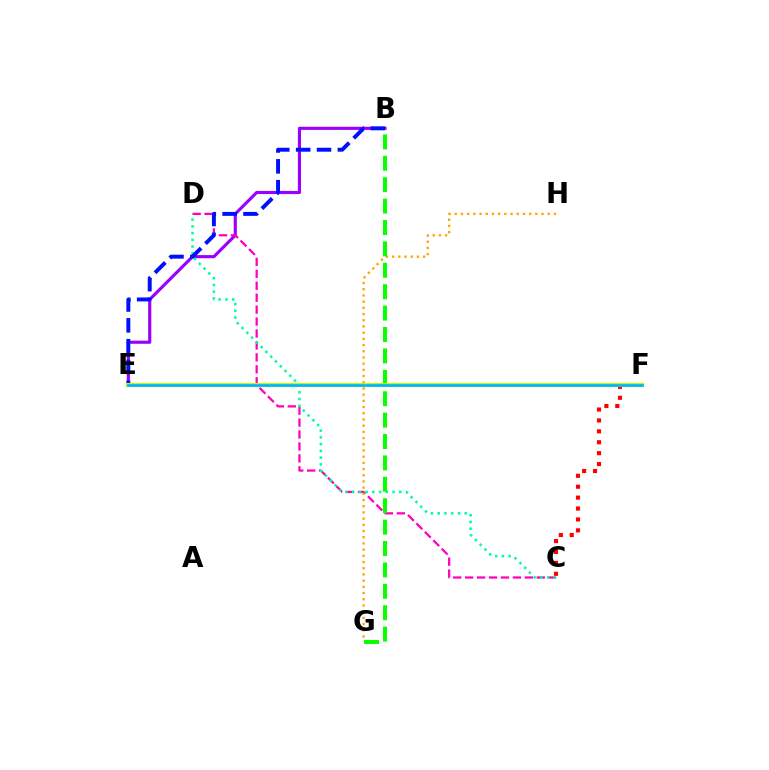{('B', 'E'): [{'color': '#9b00ff', 'line_style': 'solid', 'thickness': 2.26}, {'color': '#0010ff', 'line_style': 'dashed', 'thickness': 2.83}], ('C', 'D'): [{'color': '#ff00bd', 'line_style': 'dashed', 'thickness': 1.62}, {'color': '#00ff9d', 'line_style': 'dotted', 'thickness': 1.83}], ('G', 'H'): [{'color': '#ffa500', 'line_style': 'dotted', 'thickness': 1.68}], ('C', 'F'): [{'color': '#ff0000', 'line_style': 'dotted', 'thickness': 2.96}], ('B', 'G'): [{'color': '#08ff00', 'line_style': 'dashed', 'thickness': 2.91}], ('E', 'F'): [{'color': '#b3ff00', 'line_style': 'solid', 'thickness': 2.94}, {'color': '#00b5ff', 'line_style': 'solid', 'thickness': 1.91}]}